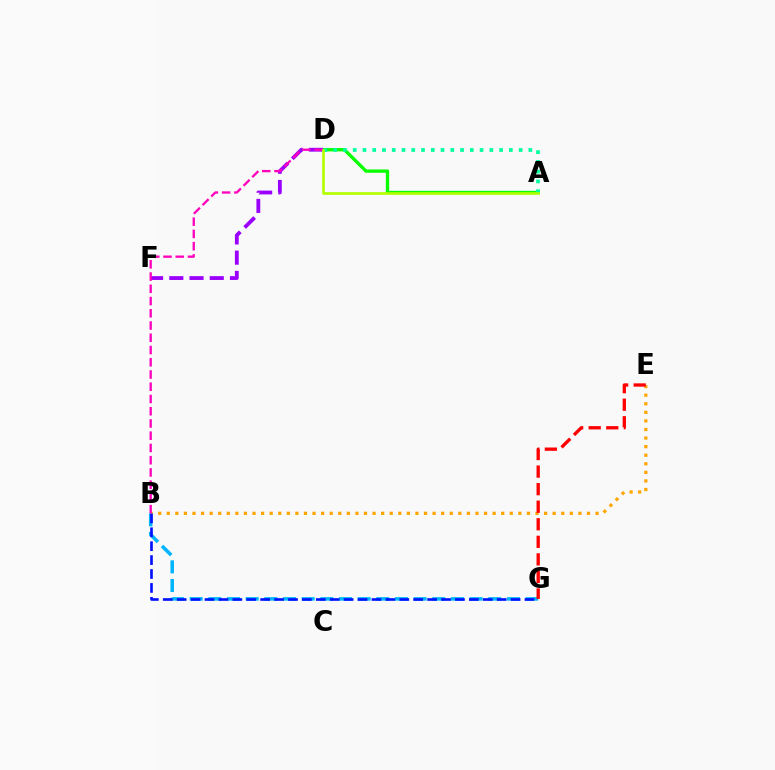{('A', 'D'): [{'color': '#08ff00', 'line_style': 'solid', 'thickness': 2.4}, {'color': '#00ff9d', 'line_style': 'dotted', 'thickness': 2.65}, {'color': '#b3ff00', 'line_style': 'solid', 'thickness': 1.91}], ('B', 'G'): [{'color': '#00b5ff', 'line_style': 'dashed', 'thickness': 2.53}, {'color': '#0010ff', 'line_style': 'dashed', 'thickness': 1.89}], ('B', 'E'): [{'color': '#ffa500', 'line_style': 'dotted', 'thickness': 2.33}], ('D', 'F'): [{'color': '#9b00ff', 'line_style': 'dashed', 'thickness': 2.75}], ('B', 'D'): [{'color': '#ff00bd', 'line_style': 'dashed', 'thickness': 1.66}], ('E', 'G'): [{'color': '#ff0000', 'line_style': 'dashed', 'thickness': 2.38}]}